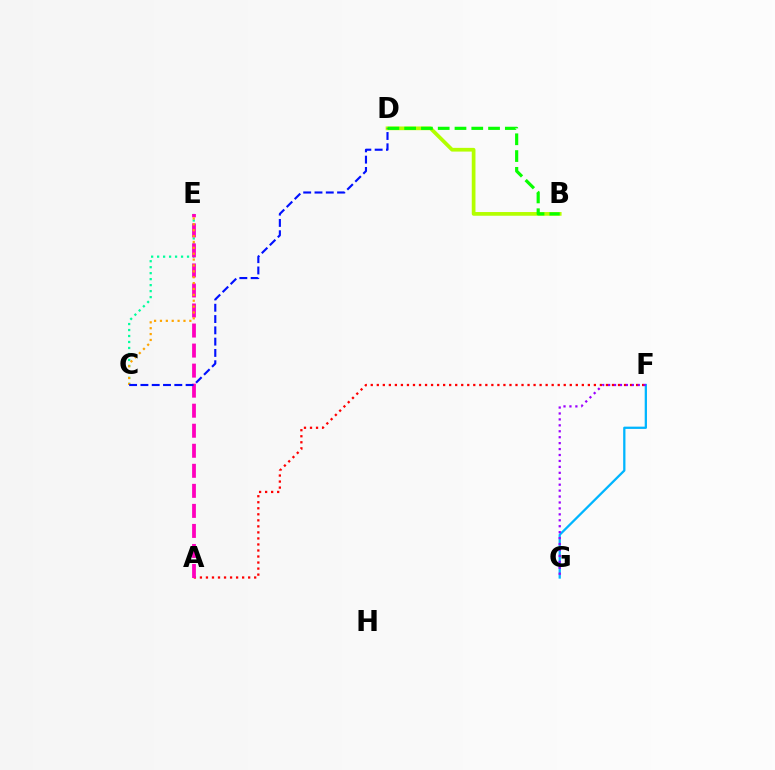{('A', 'F'): [{'color': '#ff0000', 'line_style': 'dotted', 'thickness': 1.64}], ('C', 'E'): [{'color': '#00ff9d', 'line_style': 'dotted', 'thickness': 1.63}, {'color': '#ffa500', 'line_style': 'dotted', 'thickness': 1.6}], ('B', 'D'): [{'color': '#b3ff00', 'line_style': 'solid', 'thickness': 2.67}, {'color': '#08ff00', 'line_style': 'dashed', 'thickness': 2.28}], ('A', 'E'): [{'color': '#ff00bd', 'line_style': 'dashed', 'thickness': 2.72}], ('C', 'D'): [{'color': '#0010ff', 'line_style': 'dashed', 'thickness': 1.53}], ('F', 'G'): [{'color': '#00b5ff', 'line_style': 'solid', 'thickness': 1.64}, {'color': '#9b00ff', 'line_style': 'dotted', 'thickness': 1.61}]}